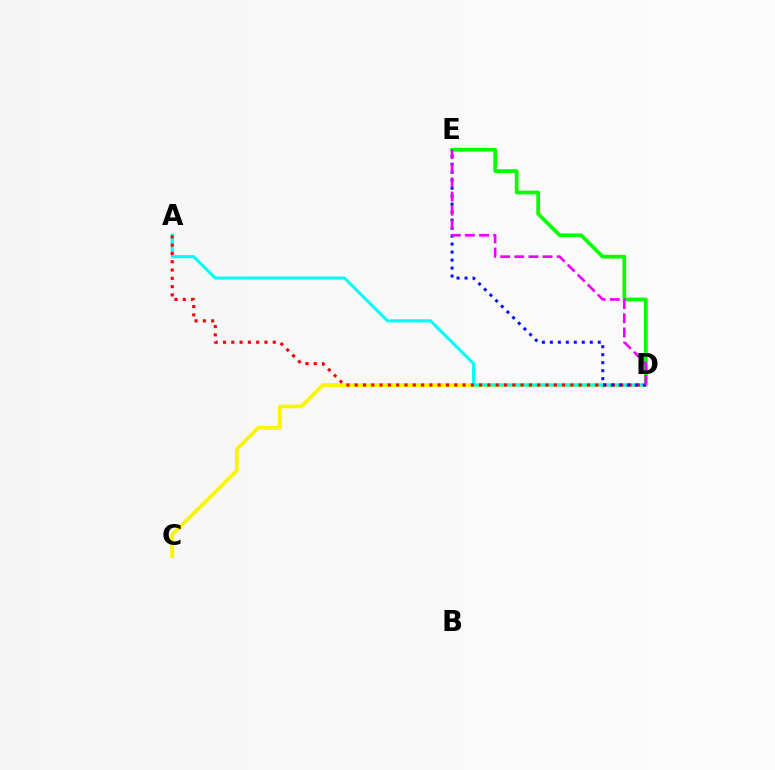{('D', 'E'): [{'color': '#08ff00', 'line_style': 'solid', 'thickness': 2.7}, {'color': '#0010ff', 'line_style': 'dotted', 'thickness': 2.17}, {'color': '#ee00ff', 'line_style': 'dashed', 'thickness': 1.92}], ('C', 'D'): [{'color': '#fcf500', 'line_style': 'solid', 'thickness': 2.71}], ('A', 'D'): [{'color': '#00fff6', 'line_style': 'solid', 'thickness': 2.21}, {'color': '#ff0000', 'line_style': 'dotted', 'thickness': 2.25}]}